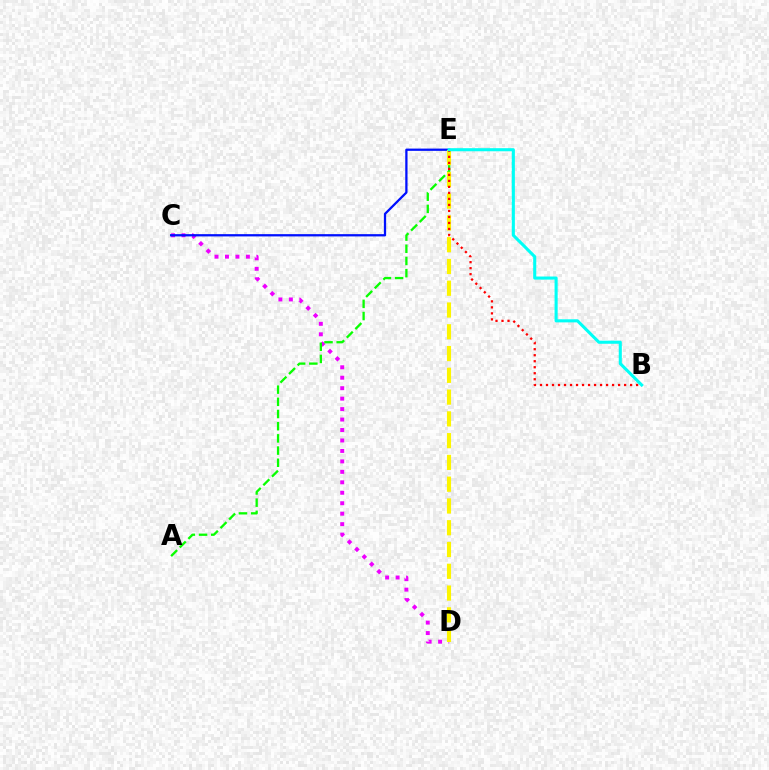{('C', 'D'): [{'color': '#ee00ff', 'line_style': 'dotted', 'thickness': 2.84}], ('C', 'E'): [{'color': '#0010ff', 'line_style': 'solid', 'thickness': 1.64}], ('A', 'E'): [{'color': '#08ff00', 'line_style': 'dashed', 'thickness': 1.66}], ('D', 'E'): [{'color': '#fcf500', 'line_style': 'dashed', 'thickness': 2.96}], ('B', 'E'): [{'color': '#ff0000', 'line_style': 'dotted', 'thickness': 1.63}, {'color': '#00fff6', 'line_style': 'solid', 'thickness': 2.22}]}